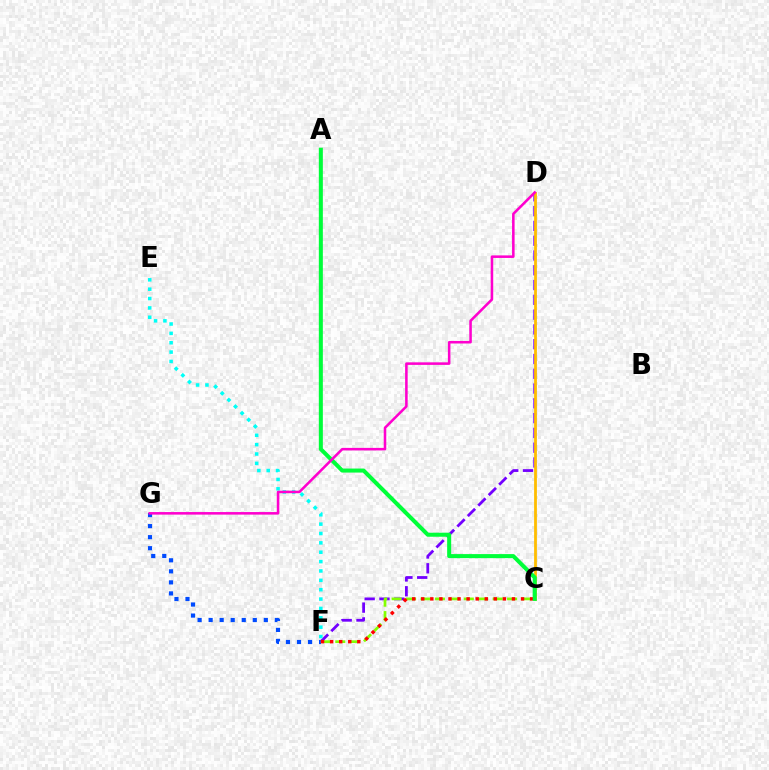{('D', 'F'): [{'color': '#7200ff', 'line_style': 'dashed', 'thickness': 2.01}], ('C', 'D'): [{'color': '#ffbd00', 'line_style': 'solid', 'thickness': 2.0}], ('F', 'G'): [{'color': '#004bff', 'line_style': 'dotted', 'thickness': 3.0}], ('C', 'F'): [{'color': '#84ff00', 'line_style': 'dashed', 'thickness': 1.96}, {'color': '#ff0000', 'line_style': 'dotted', 'thickness': 2.46}], ('E', 'F'): [{'color': '#00fff6', 'line_style': 'dotted', 'thickness': 2.54}], ('A', 'C'): [{'color': '#00ff39', 'line_style': 'solid', 'thickness': 2.9}], ('D', 'G'): [{'color': '#ff00cf', 'line_style': 'solid', 'thickness': 1.84}]}